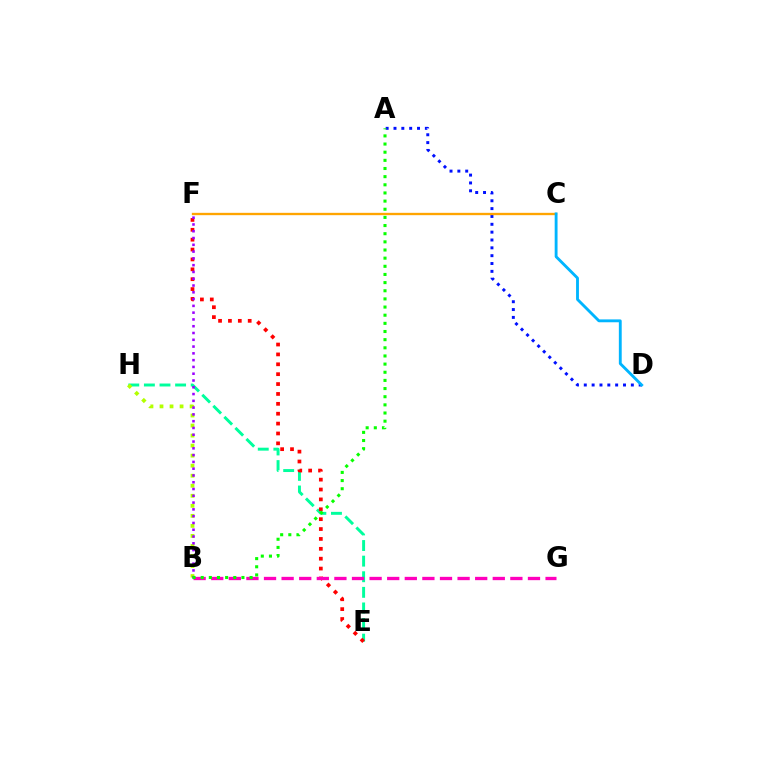{('E', 'H'): [{'color': '#00ff9d', 'line_style': 'dashed', 'thickness': 2.12}], ('A', 'D'): [{'color': '#0010ff', 'line_style': 'dotted', 'thickness': 2.13}], ('C', 'F'): [{'color': '#ffa500', 'line_style': 'solid', 'thickness': 1.68}], ('C', 'D'): [{'color': '#00b5ff', 'line_style': 'solid', 'thickness': 2.06}], ('E', 'F'): [{'color': '#ff0000', 'line_style': 'dotted', 'thickness': 2.69}], ('B', 'H'): [{'color': '#b3ff00', 'line_style': 'dotted', 'thickness': 2.73}], ('B', 'F'): [{'color': '#9b00ff', 'line_style': 'dotted', 'thickness': 1.84}], ('B', 'G'): [{'color': '#ff00bd', 'line_style': 'dashed', 'thickness': 2.39}], ('A', 'B'): [{'color': '#08ff00', 'line_style': 'dotted', 'thickness': 2.21}]}